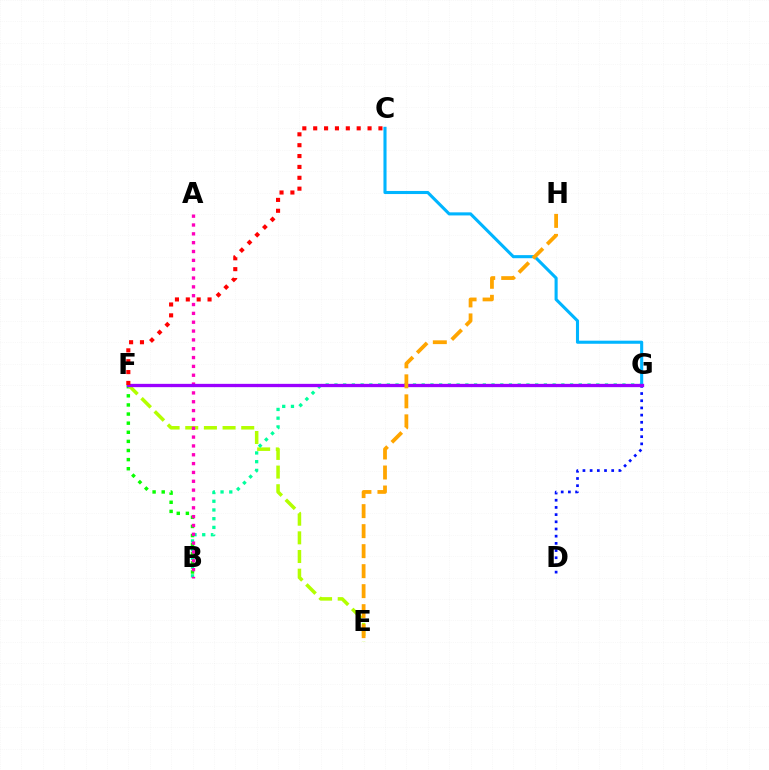{('B', 'F'): [{'color': '#08ff00', 'line_style': 'dotted', 'thickness': 2.48}], ('E', 'F'): [{'color': '#b3ff00', 'line_style': 'dashed', 'thickness': 2.53}], ('D', 'G'): [{'color': '#0010ff', 'line_style': 'dotted', 'thickness': 1.95}], ('B', 'G'): [{'color': '#00ff9d', 'line_style': 'dotted', 'thickness': 2.37}], ('C', 'G'): [{'color': '#00b5ff', 'line_style': 'solid', 'thickness': 2.22}], ('A', 'B'): [{'color': '#ff00bd', 'line_style': 'dotted', 'thickness': 2.4}], ('F', 'G'): [{'color': '#9b00ff', 'line_style': 'solid', 'thickness': 2.38}], ('E', 'H'): [{'color': '#ffa500', 'line_style': 'dashed', 'thickness': 2.72}], ('C', 'F'): [{'color': '#ff0000', 'line_style': 'dotted', 'thickness': 2.95}]}